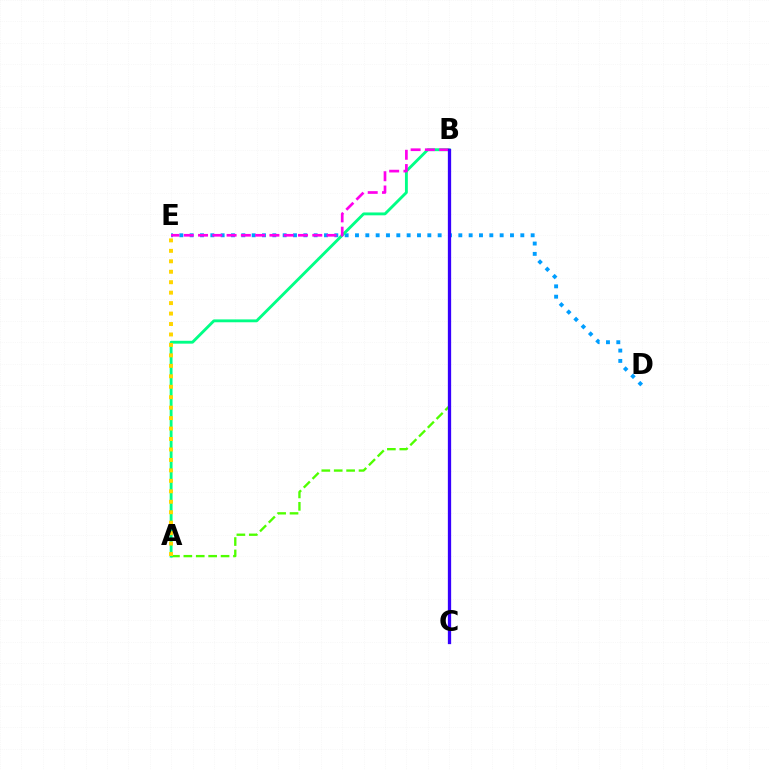{('A', 'B'): [{'color': '#4fff00', 'line_style': 'dashed', 'thickness': 1.69}, {'color': '#00ff86', 'line_style': 'solid', 'thickness': 2.06}], ('D', 'E'): [{'color': '#009eff', 'line_style': 'dotted', 'thickness': 2.81}], ('B', 'C'): [{'color': '#ff0000', 'line_style': 'solid', 'thickness': 1.81}, {'color': '#3700ff', 'line_style': 'solid', 'thickness': 2.36}], ('B', 'E'): [{'color': '#ff00ed', 'line_style': 'dashed', 'thickness': 1.94}], ('A', 'E'): [{'color': '#ffd500', 'line_style': 'dotted', 'thickness': 2.84}]}